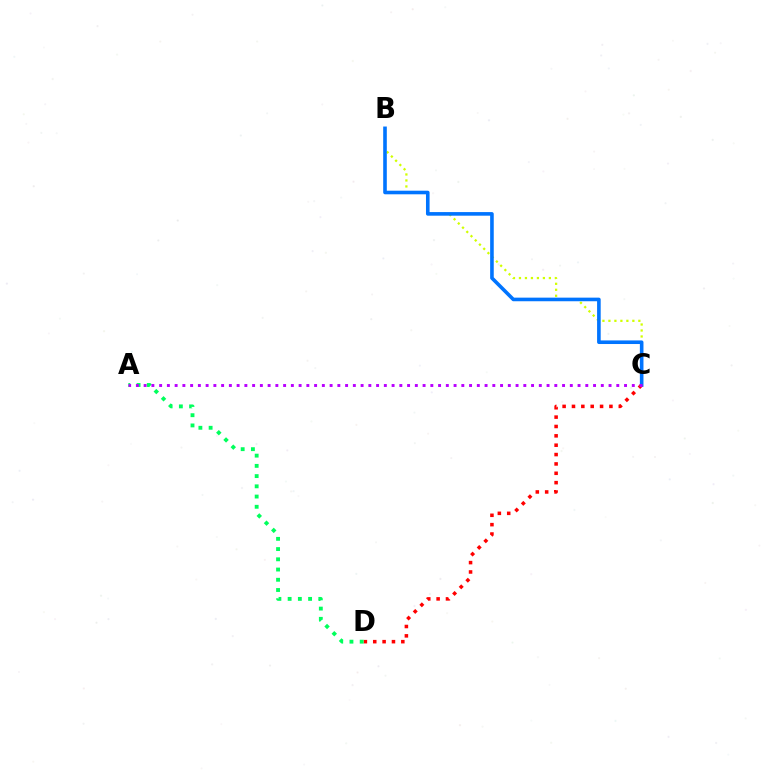{('B', 'C'): [{'color': '#d1ff00', 'line_style': 'dotted', 'thickness': 1.63}, {'color': '#0074ff', 'line_style': 'solid', 'thickness': 2.59}], ('C', 'D'): [{'color': '#ff0000', 'line_style': 'dotted', 'thickness': 2.54}], ('A', 'D'): [{'color': '#00ff5c', 'line_style': 'dotted', 'thickness': 2.78}], ('A', 'C'): [{'color': '#b900ff', 'line_style': 'dotted', 'thickness': 2.11}]}